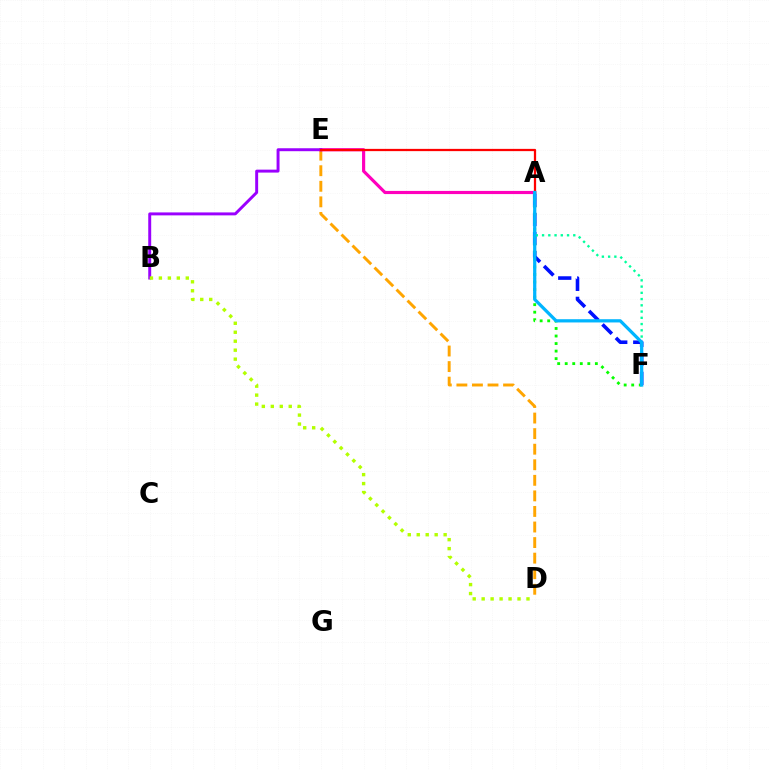{('A', 'F'): [{'color': '#0010ff', 'line_style': 'dashed', 'thickness': 2.58}, {'color': '#08ff00', 'line_style': 'dotted', 'thickness': 2.05}, {'color': '#00ff9d', 'line_style': 'dotted', 'thickness': 1.7}, {'color': '#00b5ff', 'line_style': 'solid', 'thickness': 2.33}], ('D', 'E'): [{'color': '#ffa500', 'line_style': 'dashed', 'thickness': 2.11}], ('A', 'E'): [{'color': '#ff00bd', 'line_style': 'solid', 'thickness': 2.27}, {'color': '#ff0000', 'line_style': 'solid', 'thickness': 1.63}], ('B', 'E'): [{'color': '#9b00ff', 'line_style': 'solid', 'thickness': 2.12}], ('B', 'D'): [{'color': '#b3ff00', 'line_style': 'dotted', 'thickness': 2.44}]}